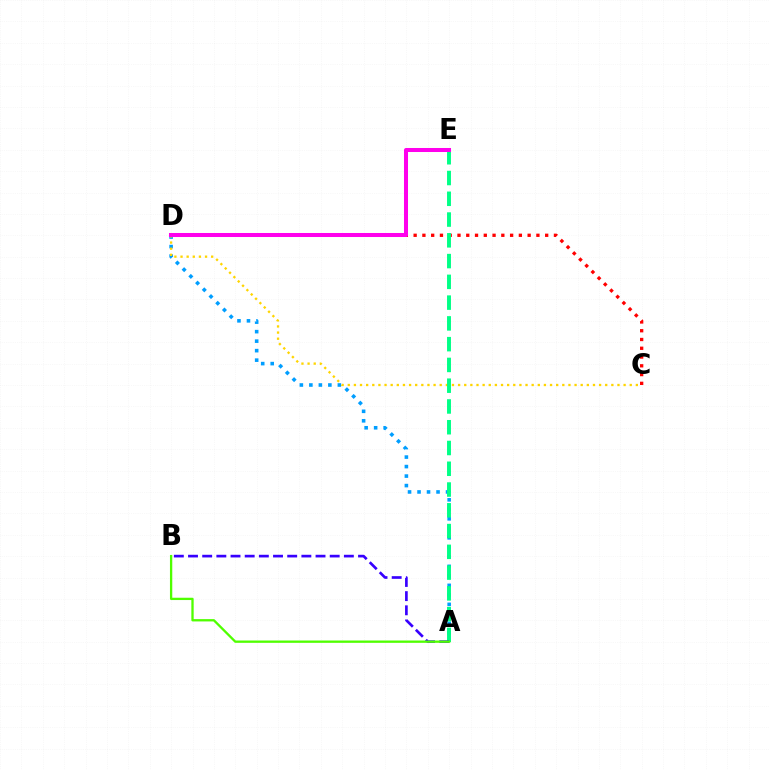{('C', 'D'): [{'color': '#ff0000', 'line_style': 'dotted', 'thickness': 2.38}, {'color': '#ffd500', 'line_style': 'dotted', 'thickness': 1.67}], ('A', 'D'): [{'color': '#009eff', 'line_style': 'dotted', 'thickness': 2.58}], ('A', 'E'): [{'color': '#00ff86', 'line_style': 'dashed', 'thickness': 2.82}], ('D', 'E'): [{'color': '#ff00ed', 'line_style': 'solid', 'thickness': 2.89}], ('A', 'B'): [{'color': '#3700ff', 'line_style': 'dashed', 'thickness': 1.92}, {'color': '#4fff00', 'line_style': 'solid', 'thickness': 1.66}]}